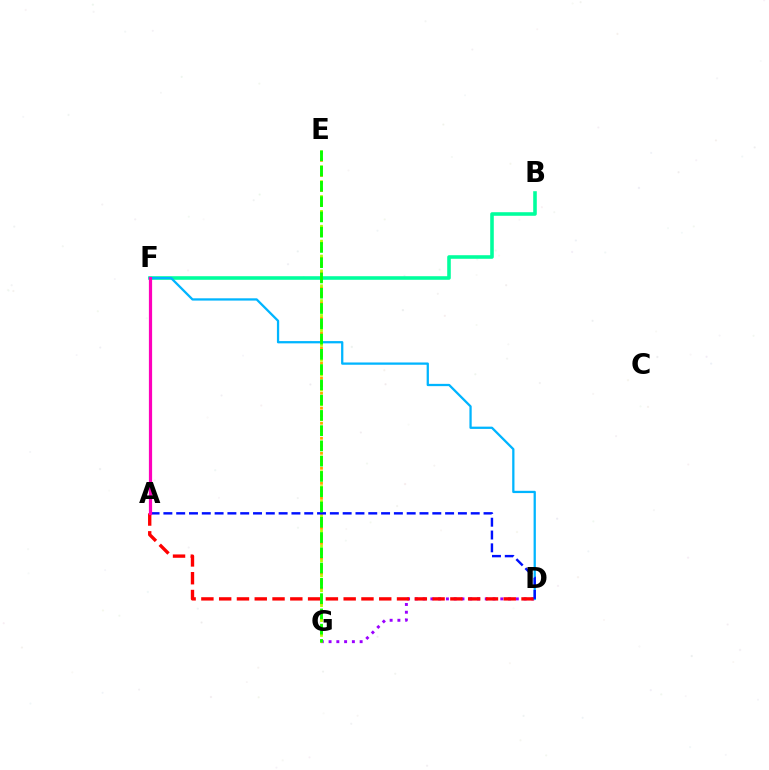{('D', 'G'): [{'color': '#9b00ff', 'line_style': 'dotted', 'thickness': 2.11}], ('B', 'F'): [{'color': '#00ff9d', 'line_style': 'solid', 'thickness': 2.58}], ('E', 'G'): [{'color': '#ffa500', 'line_style': 'dotted', 'thickness': 2.04}, {'color': '#b3ff00', 'line_style': 'dotted', 'thickness': 2.02}, {'color': '#08ff00', 'line_style': 'dashed', 'thickness': 2.07}], ('D', 'F'): [{'color': '#00b5ff', 'line_style': 'solid', 'thickness': 1.64}], ('A', 'D'): [{'color': '#ff0000', 'line_style': 'dashed', 'thickness': 2.42}, {'color': '#0010ff', 'line_style': 'dashed', 'thickness': 1.74}], ('A', 'F'): [{'color': '#ff00bd', 'line_style': 'solid', 'thickness': 2.31}]}